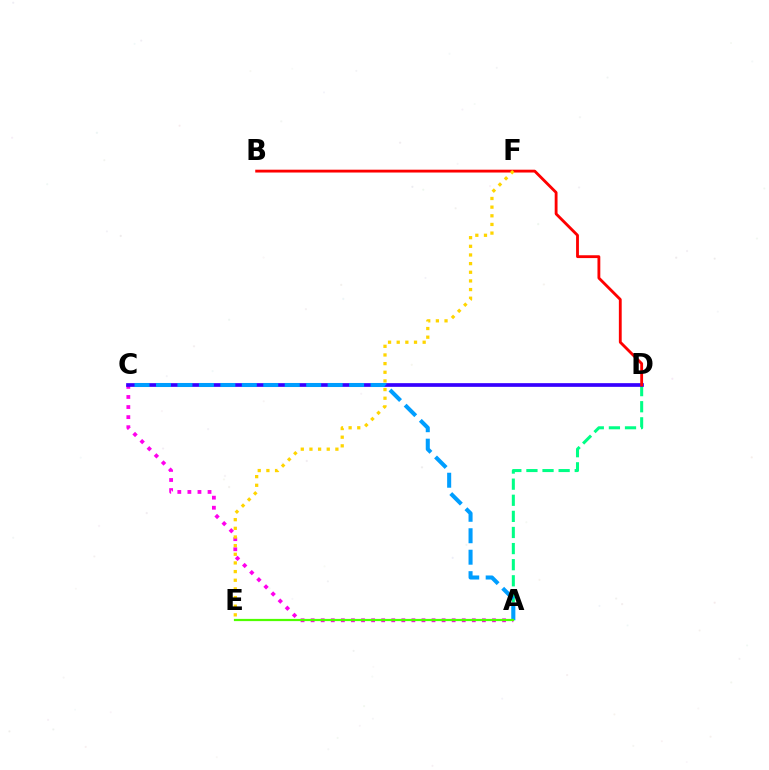{('A', 'D'): [{'color': '#00ff86', 'line_style': 'dashed', 'thickness': 2.19}], ('A', 'C'): [{'color': '#ff00ed', 'line_style': 'dotted', 'thickness': 2.74}, {'color': '#009eff', 'line_style': 'dashed', 'thickness': 2.92}], ('C', 'D'): [{'color': '#3700ff', 'line_style': 'solid', 'thickness': 2.66}], ('B', 'D'): [{'color': '#ff0000', 'line_style': 'solid', 'thickness': 2.04}], ('E', 'F'): [{'color': '#ffd500', 'line_style': 'dotted', 'thickness': 2.35}], ('A', 'E'): [{'color': '#4fff00', 'line_style': 'solid', 'thickness': 1.6}]}